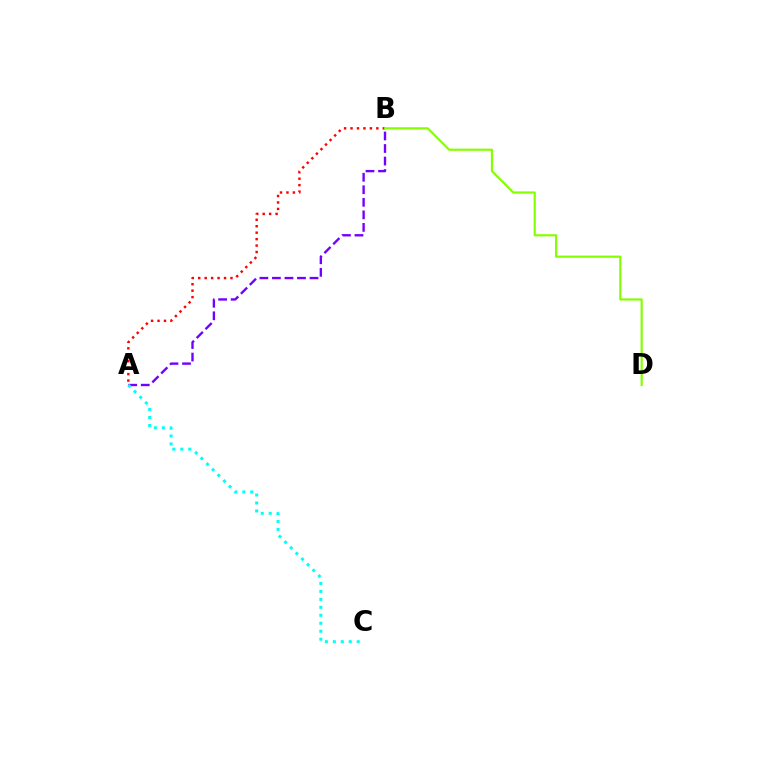{('A', 'B'): [{'color': '#ff0000', 'line_style': 'dotted', 'thickness': 1.75}, {'color': '#7200ff', 'line_style': 'dashed', 'thickness': 1.7}], ('A', 'C'): [{'color': '#00fff6', 'line_style': 'dotted', 'thickness': 2.17}], ('B', 'D'): [{'color': '#84ff00', 'line_style': 'solid', 'thickness': 1.56}]}